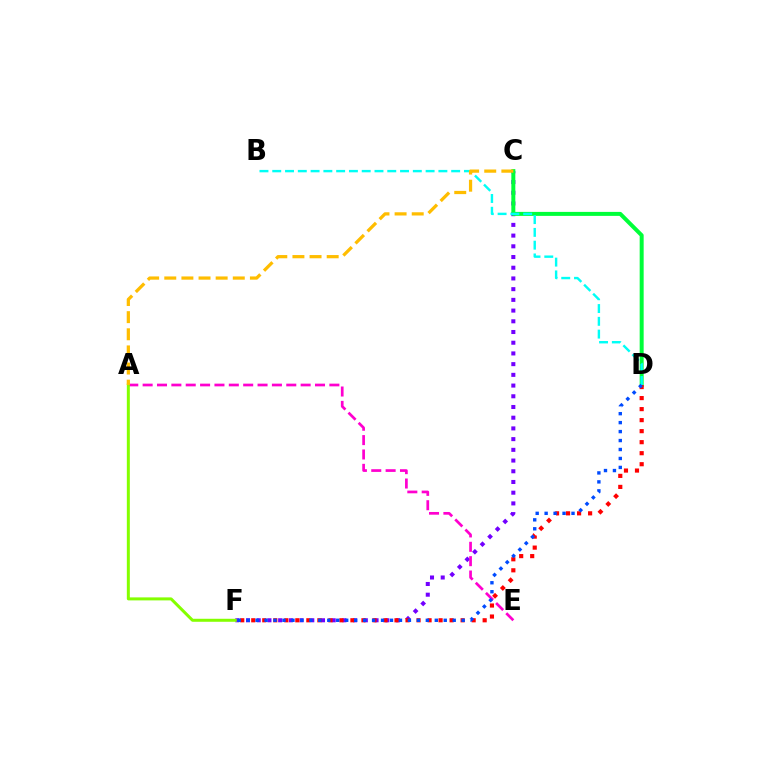{('C', 'F'): [{'color': '#7200ff', 'line_style': 'dotted', 'thickness': 2.91}], ('C', 'D'): [{'color': '#00ff39', 'line_style': 'solid', 'thickness': 2.87}], ('D', 'F'): [{'color': '#ff0000', 'line_style': 'dotted', 'thickness': 2.99}, {'color': '#004bff', 'line_style': 'dotted', 'thickness': 2.43}], ('A', 'E'): [{'color': '#ff00cf', 'line_style': 'dashed', 'thickness': 1.95}], ('B', 'D'): [{'color': '#00fff6', 'line_style': 'dashed', 'thickness': 1.74}], ('A', 'F'): [{'color': '#84ff00', 'line_style': 'solid', 'thickness': 2.16}], ('A', 'C'): [{'color': '#ffbd00', 'line_style': 'dashed', 'thickness': 2.33}]}